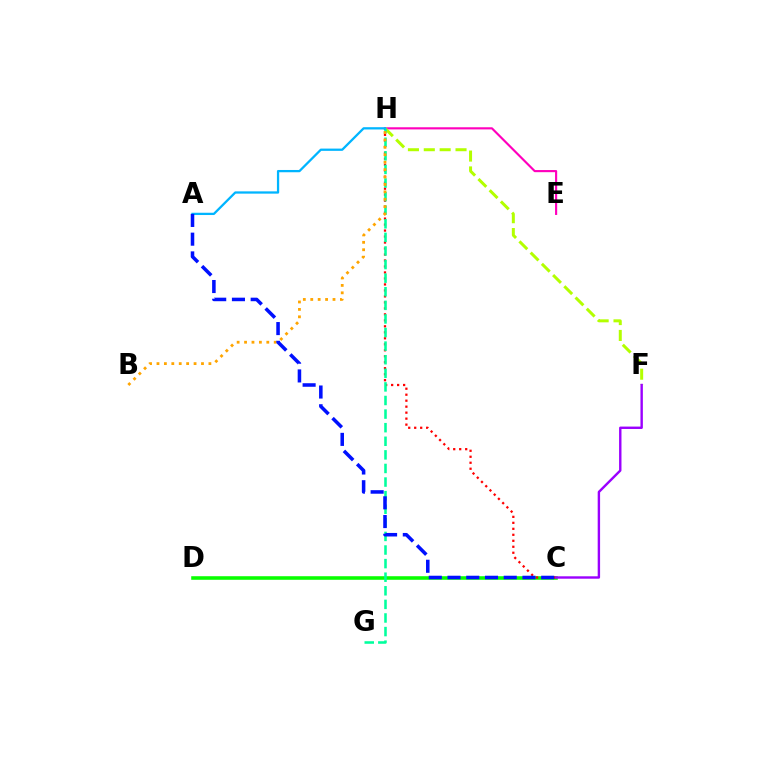{('C', 'D'): [{'color': '#08ff00', 'line_style': 'solid', 'thickness': 2.57}], ('E', 'H'): [{'color': '#ff00bd', 'line_style': 'solid', 'thickness': 1.54}], ('F', 'H'): [{'color': '#b3ff00', 'line_style': 'dashed', 'thickness': 2.16}], ('C', 'H'): [{'color': '#ff0000', 'line_style': 'dotted', 'thickness': 1.63}], ('G', 'H'): [{'color': '#00ff9d', 'line_style': 'dashed', 'thickness': 1.85}], ('B', 'H'): [{'color': '#ffa500', 'line_style': 'dotted', 'thickness': 2.02}], ('A', 'H'): [{'color': '#00b5ff', 'line_style': 'solid', 'thickness': 1.63}], ('C', 'F'): [{'color': '#9b00ff', 'line_style': 'solid', 'thickness': 1.73}], ('A', 'C'): [{'color': '#0010ff', 'line_style': 'dashed', 'thickness': 2.55}]}